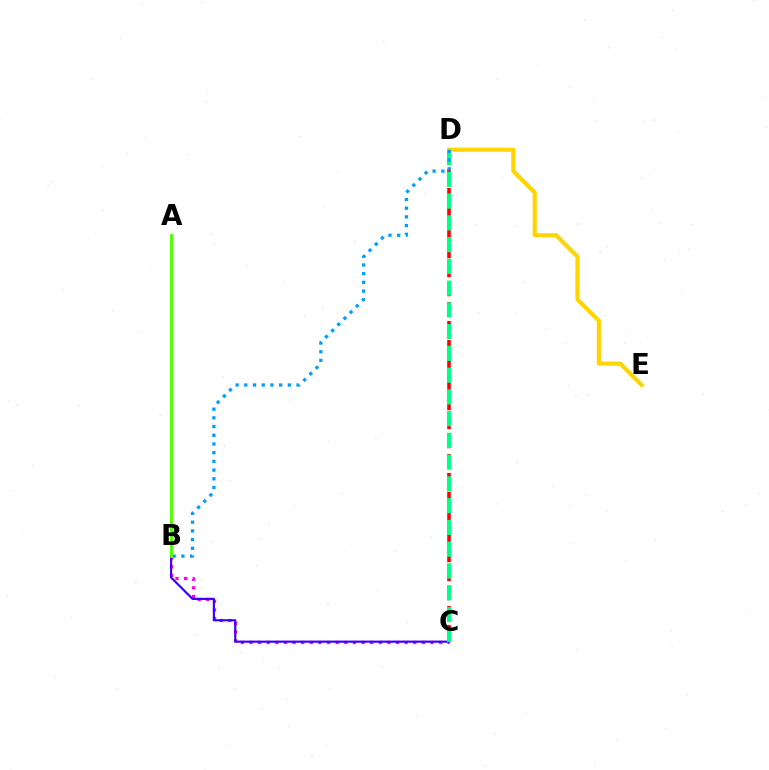{('B', 'C'): [{'color': '#ff00ed', 'line_style': 'dotted', 'thickness': 2.34}, {'color': '#3700ff', 'line_style': 'solid', 'thickness': 1.55}], ('C', 'D'): [{'color': '#ff0000', 'line_style': 'dashed', 'thickness': 2.58}, {'color': '#00ff86', 'line_style': 'dashed', 'thickness': 2.96}], ('D', 'E'): [{'color': '#ffd500', 'line_style': 'solid', 'thickness': 2.98}], ('B', 'D'): [{'color': '#009eff', 'line_style': 'dotted', 'thickness': 2.37}], ('A', 'B'): [{'color': '#4fff00', 'line_style': 'solid', 'thickness': 2.08}]}